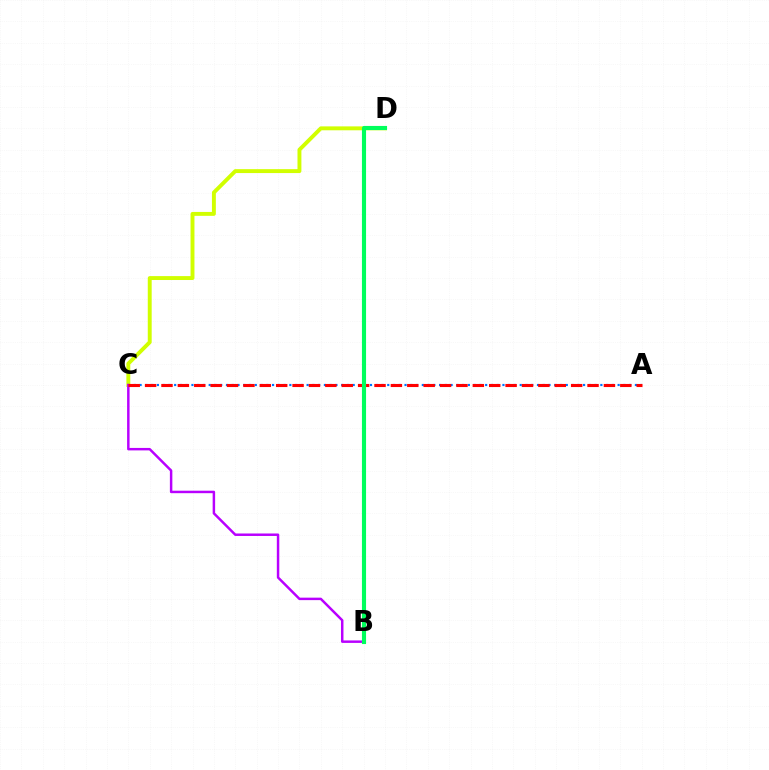{('A', 'C'): [{'color': '#0074ff', 'line_style': 'dotted', 'thickness': 1.56}, {'color': '#ff0000', 'line_style': 'dashed', 'thickness': 2.23}], ('C', 'D'): [{'color': '#d1ff00', 'line_style': 'solid', 'thickness': 2.82}], ('B', 'C'): [{'color': '#b900ff', 'line_style': 'solid', 'thickness': 1.78}], ('B', 'D'): [{'color': '#00ff5c', 'line_style': 'solid', 'thickness': 2.96}]}